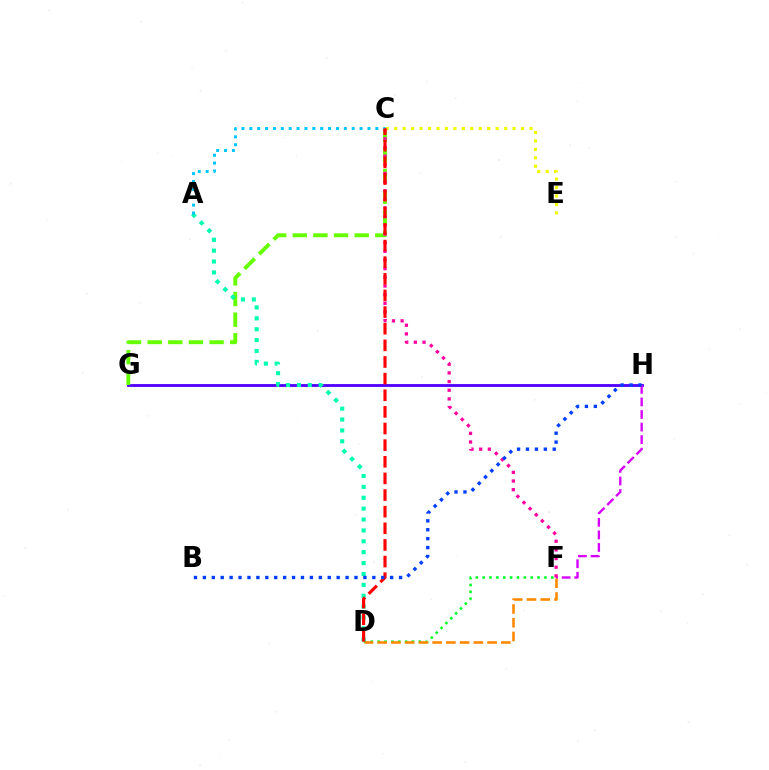{('G', 'H'): [{'color': '#4f00ff', 'line_style': 'solid', 'thickness': 2.04}], ('D', 'F'): [{'color': '#00ff27', 'line_style': 'dotted', 'thickness': 1.86}, {'color': '#ff8800', 'line_style': 'dashed', 'thickness': 1.87}], ('C', 'G'): [{'color': '#66ff00', 'line_style': 'dashed', 'thickness': 2.8}], ('F', 'H'): [{'color': '#d600ff', 'line_style': 'dashed', 'thickness': 1.71}], ('C', 'E'): [{'color': '#eeff00', 'line_style': 'dotted', 'thickness': 2.3}], ('C', 'F'): [{'color': '#ff00a0', 'line_style': 'dotted', 'thickness': 2.35}], ('A', 'D'): [{'color': '#00ffaf', 'line_style': 'dotted', 'thickness': 2.96}], ('A', 'C'): [{'color': '#00c7ff', 'line_style': 'dotted', 'thickness': 2.14}], ('C', 'D'): [{'color': '#ff0000', 'line_style': 'dashed', 'thickness': 2.26}], ('B', 'H'): [{'color': '#003fff', 'line_style': 'dotted', 'thickness': 2.42}]}